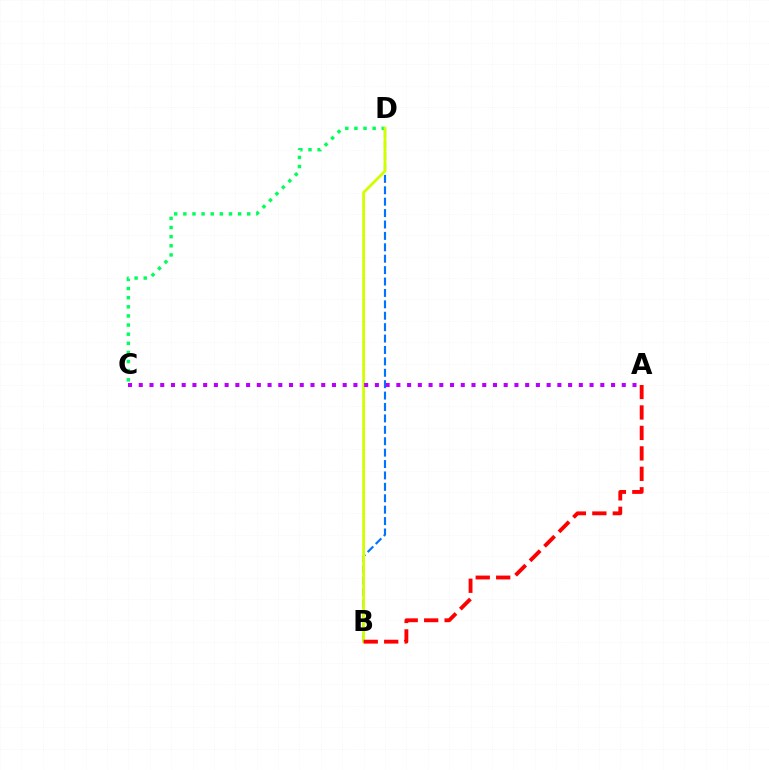{('C', 'D'): [{'color': '#00ff5c', 'line_style': 'dotted', 'thickness': 2.48}], ('B', 'D'): [{'color': '#0074ff', 'line_style': 'dashed', 'thickness': 1.55}, {'color': '#d1ff00', 'line_style': 'solid', 'thickness': 2.02}], ('A', 'C'): [{'color': '#b900ff', 'line_style': 'dotted', 'thickness': 2.92}], ('A', 'B'): [{'color': '#ff0000', 'line_style': 'dashed', 'thickness': 2.78}]}